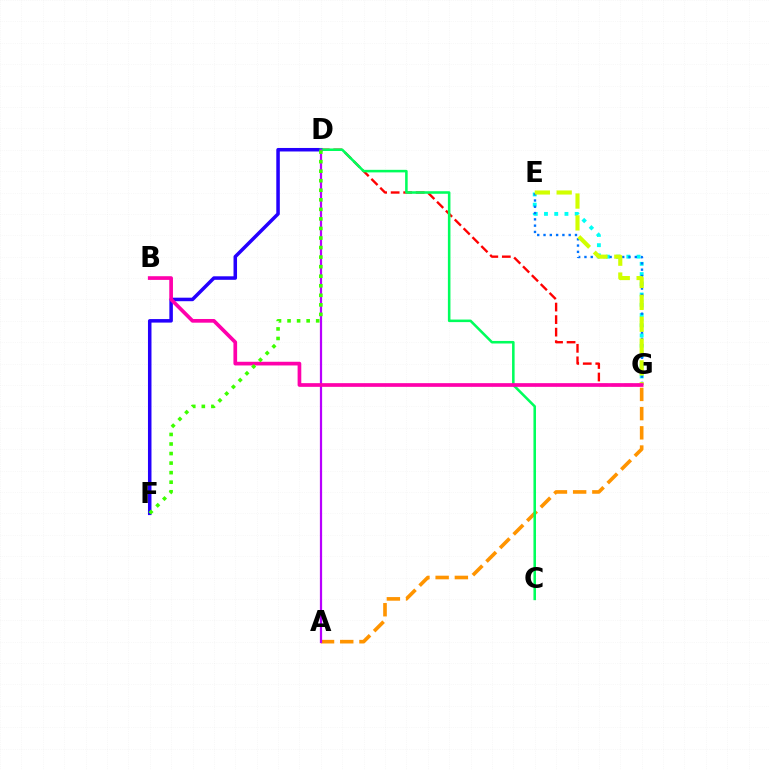{('E', 'G'): [{'color': '#00fff6', 'line_style': 'dotted', 'thickness': 2.78}, {'color': '#0074ff', 'line_style': 'dotted', 'thickness': 1.71}, {'color': '#d1ff00', 'line_style': 'dashed', 'thickness': 2.97}], ('D', 'G'): [{'color': '#ff0000', 'line_style': 'dashed', 'thickness': 1.7}], ('A', 'G'): [{'color': '#ff9400', 'line_style': 'dashed', 'thickness': 2.61}], ('D', 'F'): [{'color': '#2500ff', 'line_style': 'solid', 'thickness': 2.53}, {'color': '#3dff00', 'line_style': 'dotted', 'thickness': 2.59}], ('C', 'D'): [{'color': '#00ff5c', 'line_style': 'solid', 'thickness': 1.84}], ('A', 'D'): [{'color': '#b900ff', 'line_style': 'solid', 'thickness': 1.6}], ('B', 'G'): [{'color': '#ff00ac', 'line_style': 'solid', 'thickness': 2.66}]}